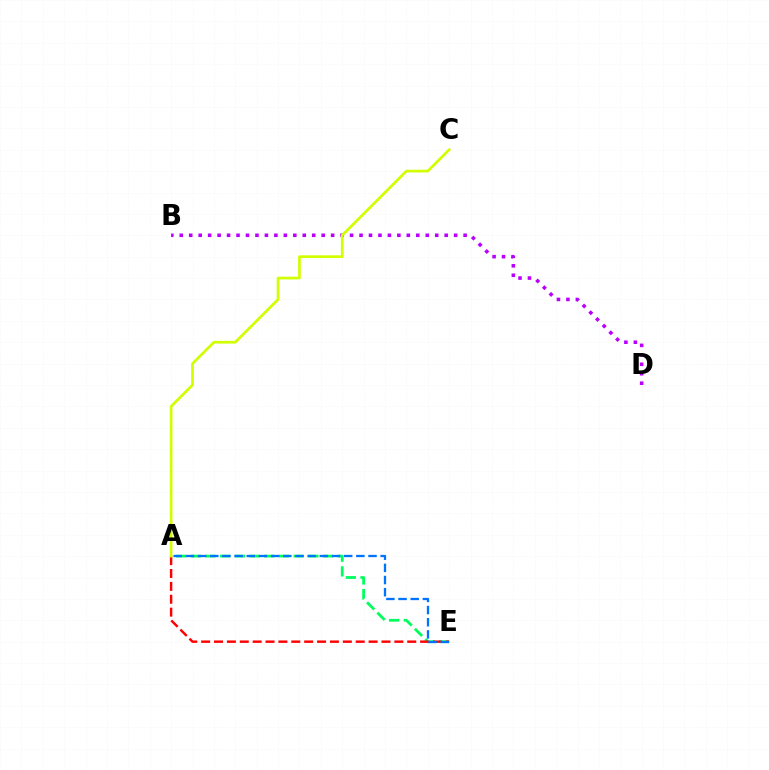{('A', 'E'): [{'color': '#00ff5c', 'line_style': 'dashed', 'thickness': 2.0}, {'color': '#ff0000', 'line_style': 'dashed', 'thickness': 1.75}, {'color': '#0074ff', 'line_style': 'dashed', 'thickness': 1.65}], ('B', 'D'): [{'color': '#b900ff', 'line_style': 'dotted', 'thickness': 2.57}], ('A', 'C'): [{'color': '#d1ff00', 'line_style': 'solid', 'thickness': 1.95}]}